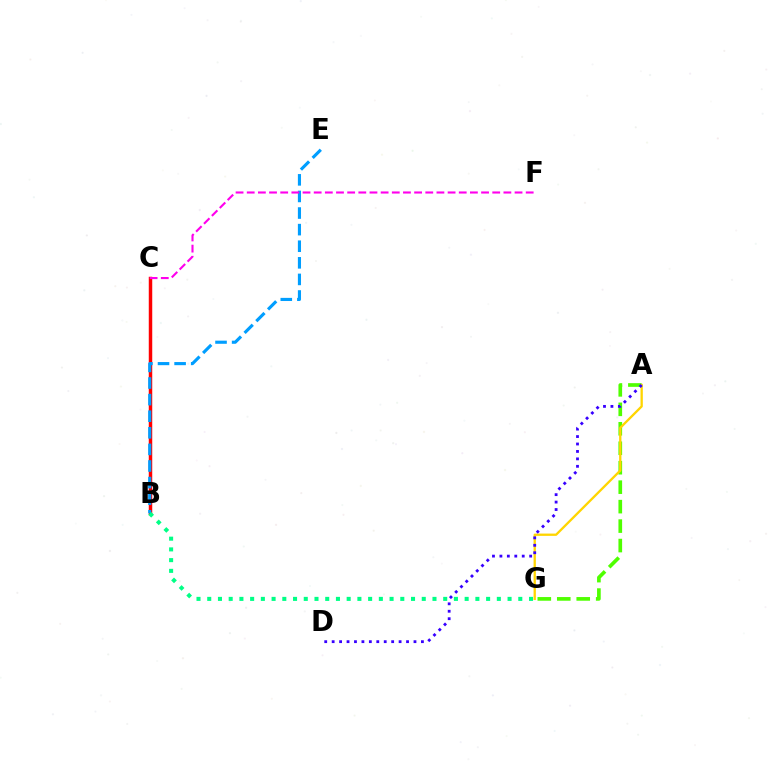{('A', 'G'): [{'color': '#4fff00', 'line_style': 'dashed', 'thickness': 2.64}, {'color': '#ffd500', 'line_style': 'solid', 'thickness': 1.66}], ('B', 'C'): [{'color': '#ff0000', 'line_style': 'solid', 'thickness': 2.5}], ('B', 'E'): [{'color': '#009eff', 'line_style': 'dashed', 'thickness': 2.25}], ('B', 'G'): [{'color': '#00ff86', 'line_style': 'dotted', 'thickness': 2.91}], ('C', 'F'): [{'color': '#ff00ed', 'line_style': 'dashed', 'thickness': 1.52}], ('A', 'D'): [{'color': '#3700ff', 'line_style': 'dotted', 'thickness': 2.02}]}